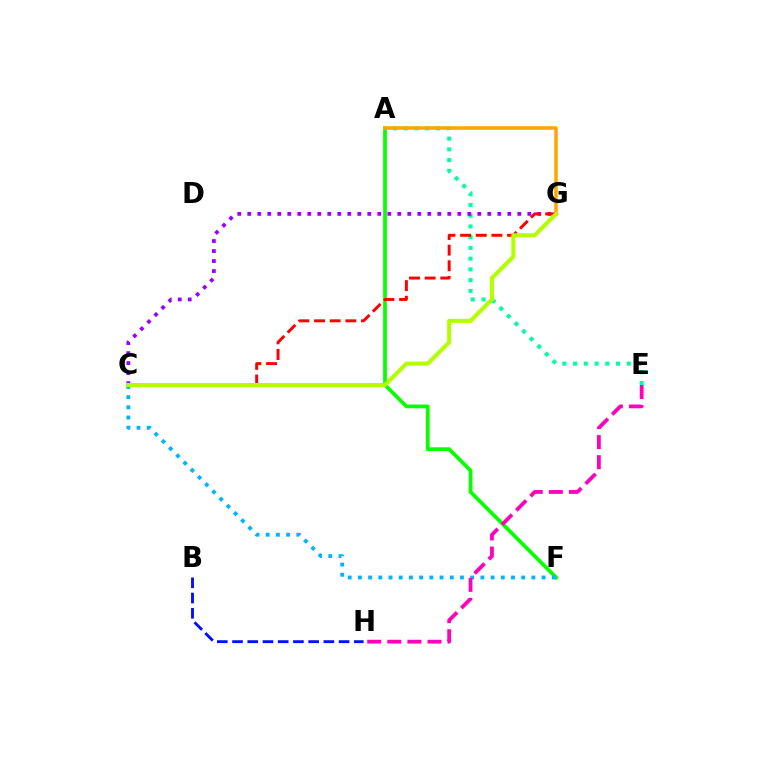{('A', 'E'): [{'color': '#00ff9d', 'line_style': 'dotted', 'thickness': 2.92}], ('C', 'G'): [{'color': '#9b00ff', 'line_style': 'dotted', 'thickness': 2.72}, {'color': '#ff0000', 'line_style': 'dashed', 'thickness': 2.13}, {'color': '#b3ff00', 'line_style': 'solid', 'thickness': 2.92}], ('B', 'H'): [{'color': '#0010ff', 'line_style': 'dashed', 'thickness': 2.07}], ('A', 'F'): [{'color': '#08ff00', 'line_style': 'solid', 'thickness': 2.7}], ('A', 'G'): [{'color': '#ffa500', 'line_style': 'solid', 'thickness': 2.53}], ('C', 'F'): [{'color': '#00b5ff', 'line_style': 'dotted', 'thickness': 2.77}], ('E', 'H'): [{'color': '#ff00bd', 'line_style': 'dashed', 'thickness': 2.73}]}